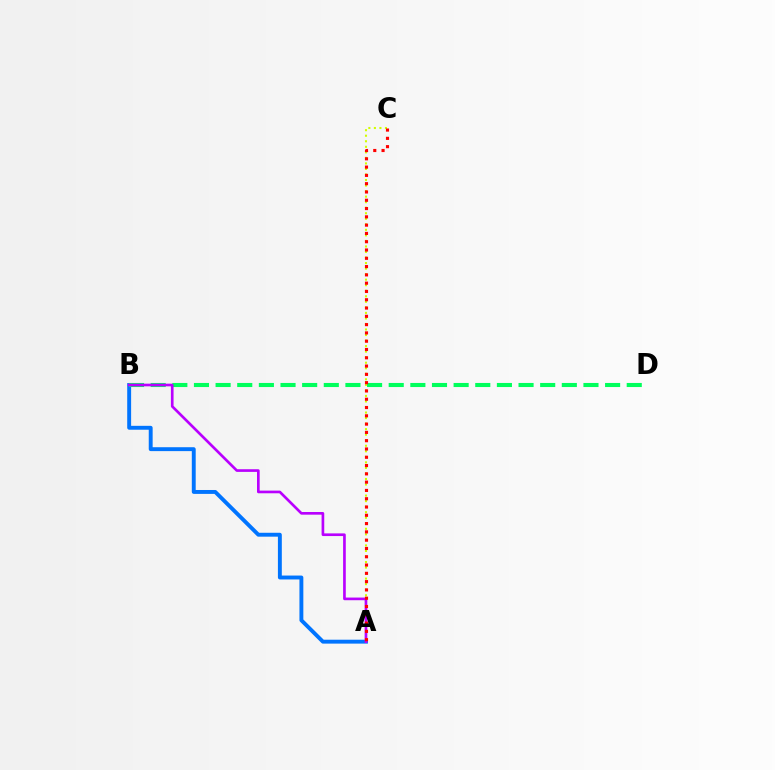{('A', 'B'): [{'color': '#0074ff', 'line_style': 'solid', 'thickness': 2.81}, {'color': '#b900ff', 'line_style': 'solid', 'thickness': 1.92}], ('A', 'C'): [{'color': '#d1ff00', 'line_style': 'dotted', 'thickness': 1.5}, {'color': '#ff0000', 'line_style': 'dotted', 'thickness': 2.25}], ('B', 'D'): [{'color': '#00ff5c', 'line_style': 'dashed', 'thickness': 2.94}]}